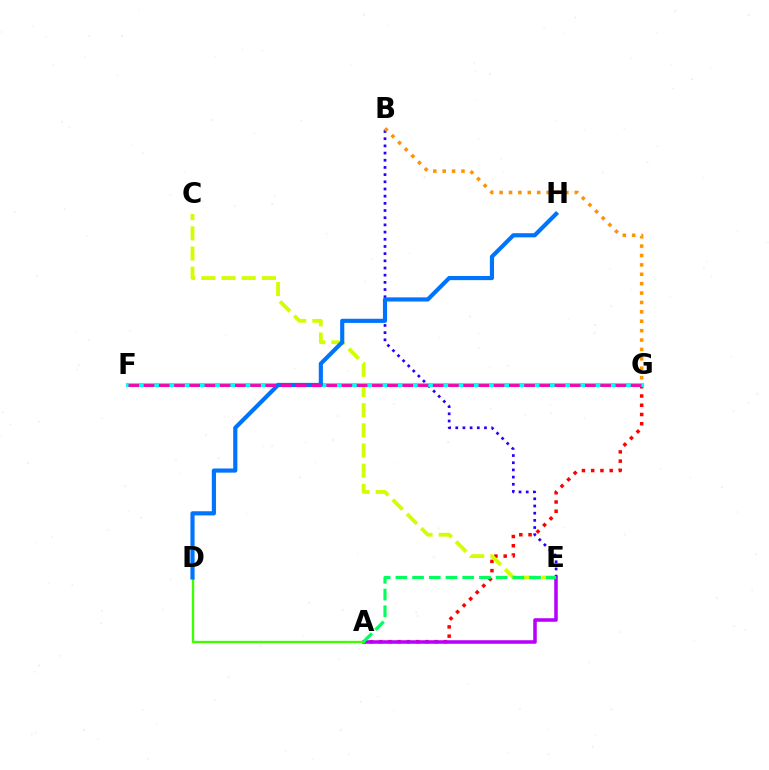{('A', 'G'): [{'color': '#ff0000', 'line_style': 'dotted', 'thickness': 2.51}], ('C', 'E'): [{'color': '#d1ff00', 'line_style': 'dashed', 'thickness': 2.74}], ('B', 'E'): [{'color': '#2500ff', 'line_style': 'dotted', 'thickness': 1.95}], ('A', 'E'): [{'color': '#b900ff', 'line_style': 'solid', 'thickness': 2.55}, {'color': '#00ff5c', 'line_style': 'dashed', 'thickness': 2.27}], ('B', 'G'): [{'color': '#ff9400', 'line_style': 'dotted', 'thickness': 2.55}], ('F', 'G'): [{'color': '#00fff6', 'line_style': 'solid', 'thickness': 2.98}, {'color': '#ff00ac', 'line_style': 'dashed', 'thickness': 2.07}], ('A', 'D'): [{'color': '#3dff00', 'line_style': 'solid', 'thickness': 1.68}], ('D', 'H'): [{'color': '#0074ff', 'line_style': 'solid', 'thickness': 2.99}]}